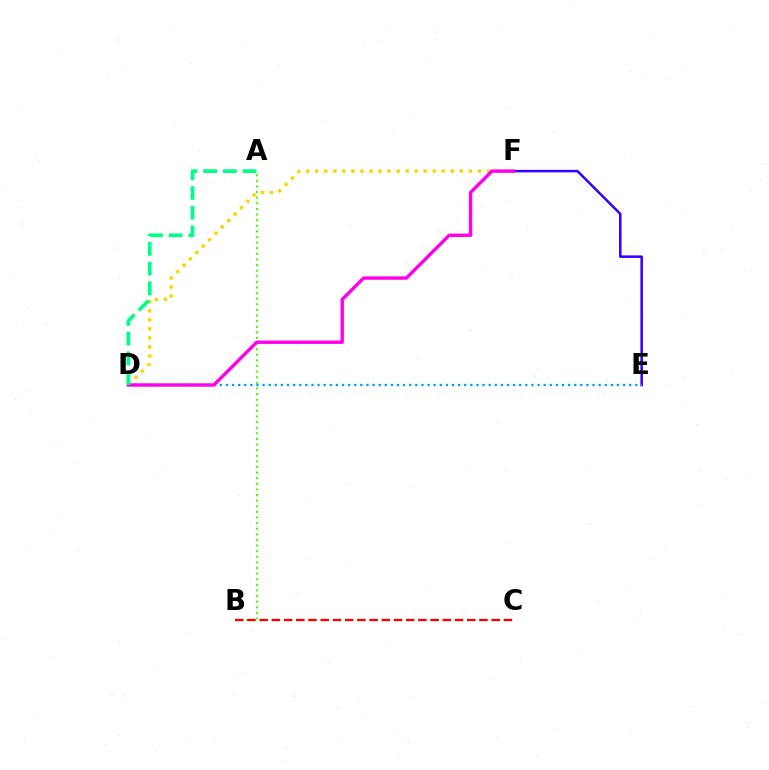{('D', 'F'): [{'color': '#ffd500', 'line_style': 'dotted', 'thickness': 2.46}, {'color': '#ff00ed', 'line_style': 'solid', 'thickness': 2.44}], ('E', 'F'): [{'color': '#3700ff', 'line_style': 'solid', 'thickness': 1.83}], ('A', 'B'): [{'color': '#4fff00', 'line_style': 'dotted', 'thickness': 1.52}], ('B', 'C'): [{'color': '#ff0000', 'line_style': 'dashed', 'thickness': 1.66}], ('D', 'E'): [{'color': '#009eff', 'line_style': 'dotted', 'thickness': 1.66}], ('A', 'D'): [{'color': '#00ff86', 'line_style': 'dashed', 'thickness': 2.68}]}